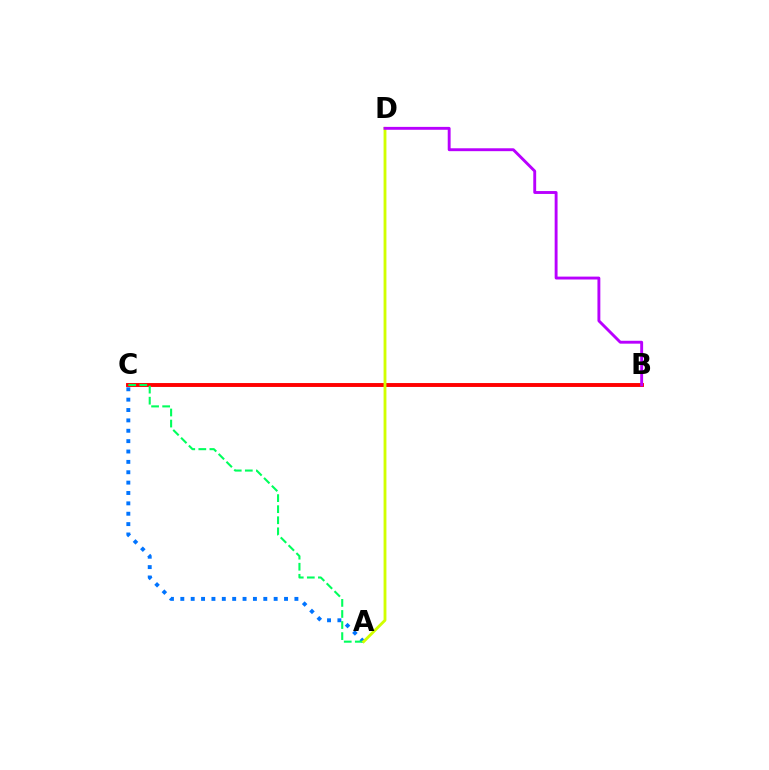{('A', 'C'): [{'color': '#0074ff', 'line_style': 'dotted', 'thickness': 2.82}, {'color': '#00ff5c', 'line_style': 'dashed', 'thickness': 1.5}], ('B', 'C'): [{'color': '#ff0000', 'line_style': 'solid', 'thickness': 2.8}], ('A', 'D'): [{'color': '#d1ff00', 'line_style': 'solid', 'thickness': 2.05}], ('B', 'D'): [{'color': '#b900ff', 'line_style': 'solid', 'thickness': 2.08}]}